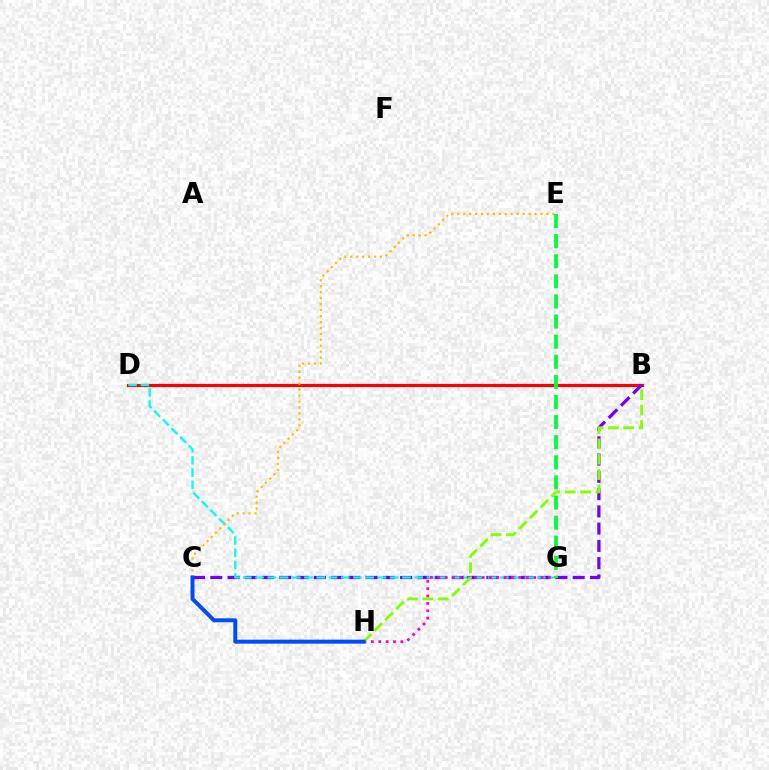{('B', 'D'): [{'color': '#ff0000', 'line_style': 'solid', 'thickness': 2.28}], ('B', 'C'): [{'color': '#7200ff', 'line_style': 'dashed', 'thickness': 2.34}], ('D', 'G'): [{'color': '#00fff6', 'line_style': 'dashed', 'thickness': 1.66}], ('G', 'H'): [{'color': '#ff00cf', 'line_style': 'dotted', 'thickness': 2.0}], ('B', 'H'): [{'color': '#84ff00', 'line_style': 'dashed', 'thickness': 2.08}], ('C', 'E'): [{'color': '#ffbd00', 'line_style': 'dotted', 'thickness': 1.61}], ('C', 'H'): [{'color': '#004bff', 'line_style': 'solid', 'thickness': 2.87}], ('E', 'G'): [{'color': '#00ff39', 'line_style': 'dashed', 'thickness': 2.73}]}